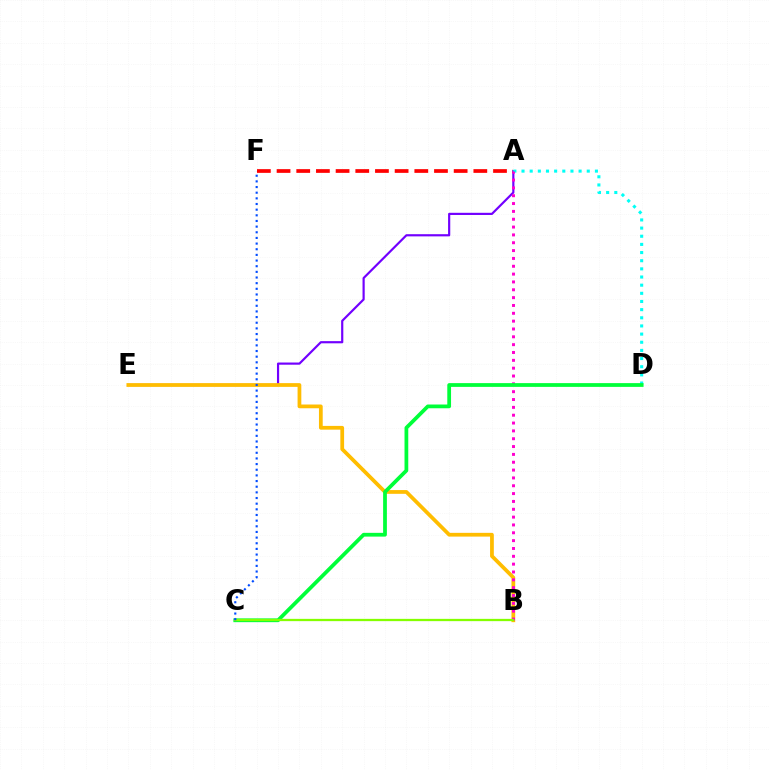{('A', 'E'): [{'color': '#7200ff', 'line_style': 'solid', 'thickness': 1.57}], ('A', 'D'): [{'color': '#00fff6', 'line_style': 'dotted', 'thickness': 2.22}], ('B', 'E'): [{'color': '#ffbd00', 'line_style': 'solid', 'thickness': 2.7}], ('A', 'B'): [{'color': '#ff00cf', 'line_style': 'dotted', 'thickness': 2.13}], ('C', 'D'): [{'color': '#00ff39', 'line_style': 'solid', 'thickness': 2.7}], ('B', 'C'): [{'color': '#84ff00', 'line_style': 'solid', 'thickness': 1.64}], ('C', 'F'): [{'color': '#004bff', 'line_style': 'dotted', 'thickness': 1.54}], ('A', 'F'): [{'color': '#ff0000', 'line_style': 'dashed', 'thickness': 2.67}]}